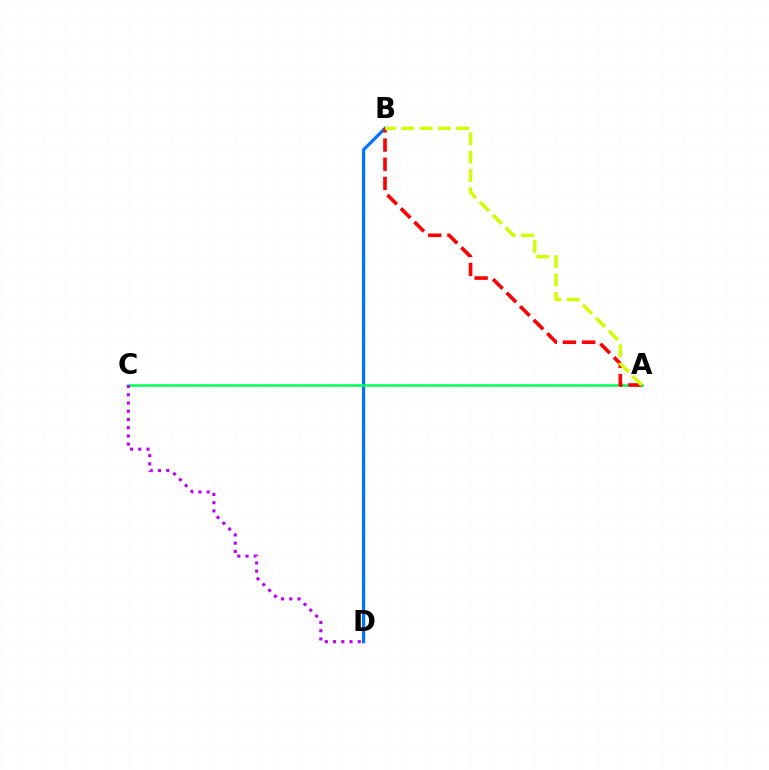{('B', 'D'): [{'color': '#0074ff', 'line_style': 'solid', 'thickness': 2.3}], ('A', 'C'): [{'color': '#00ff5c', 'line_style': 'solid', 'thickness': 1.82}], ('C', 'D'): [{'color': '#b900ff', 'line_style': 'dotted', 'thickness': 2.23}], ('A', 'B'): [{'color': '#ff0000', 'line_style': 'dashed', 'thickness': 2.6}, {'color': '#d1ff00', 'line_style': 'dashed', 'thickness': 2.49}]}